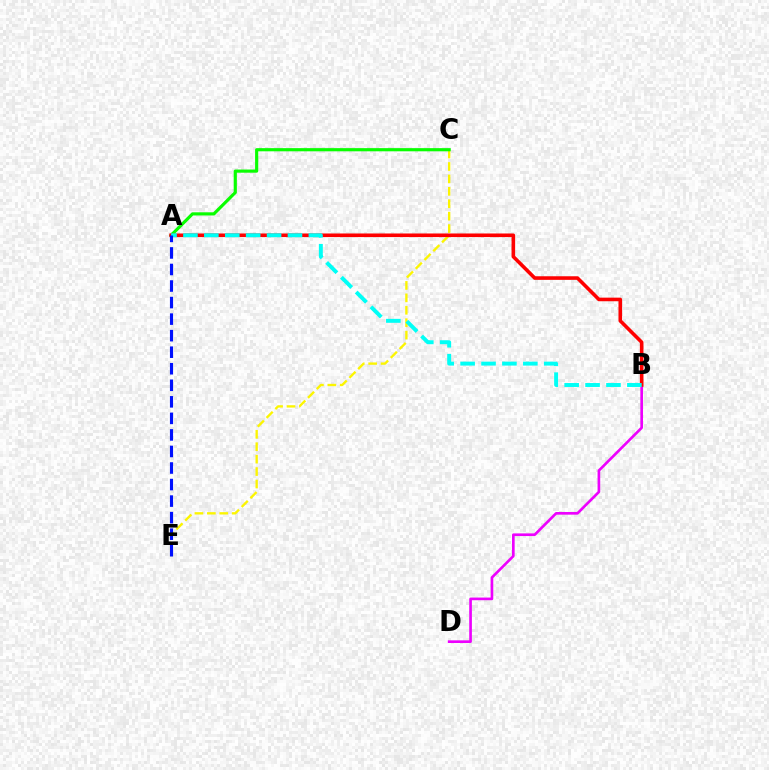{('C', 'E'): [{'color': '#fcf500', 'line_style': 'dashed', 'thickness': 1.69}], ('A', 'C'): [{'color': '#08ff00', 'line_style': 'solid', 'thickness': 2.28}], ('B', 'D'): [{'color': '#ee00ff', 'line_style': 'solid', 'thickness': 1.91}], ('A', 'B'): [{'color': '#ff0000', 'line_style': 'solid', 'thickness': 2.59}, {'color': '#00fff6', 'line_style': 'dashed', 'thickness': 2.84}], ('A', 'E'): [{'color': '#0010ff', 'line_style': 'dashed', 'thickness': 2.25}]}